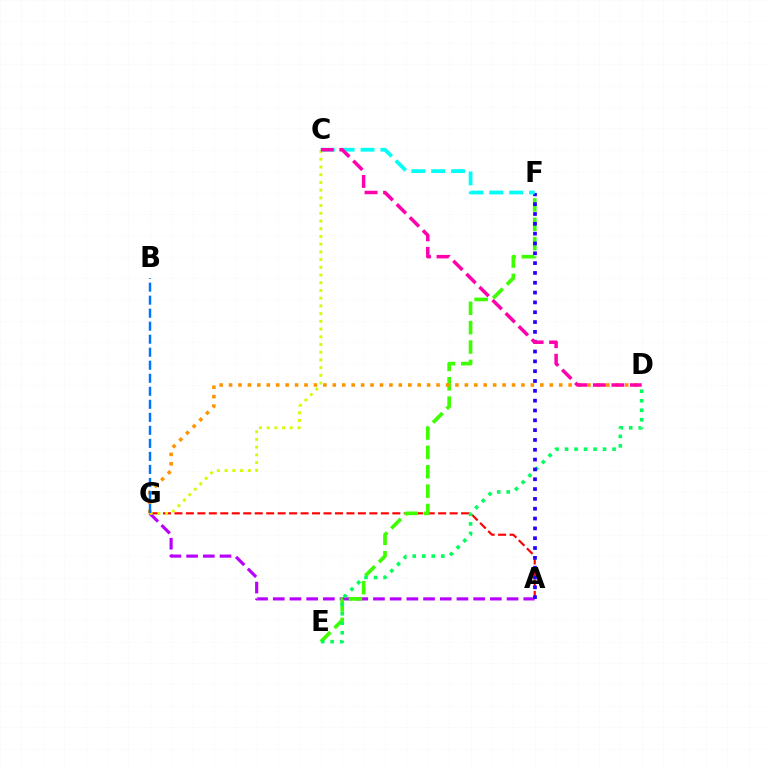{('A', 'G'): [{'color': '#b900ff', 'line_style': 'dashed', 'thickness': 2.27}, {'color': '#ff0000', 'line_style': 'dashed', 'thickness': 1.56}], ('E', 'F'): [{'color': '#3dff00', 'line_style': 'dashed', 'thickness': 2.63}], ('D', 'E'): [{'color': '#00ff5c', 'line_style': 'dotted', 'thickness': 2.58}], ('C', 'G'): [{'color': '#d1ff00', 'line_style': 'dotted', 'thickness': 2.1}], ('A', 'F'): [{'color': '#2500ff', 'line_style': 'dotted', 'thickness': 2.67}], ('C', 'F'): [{'color': '#00fff6', 'line_style': 'dashed', 'thickness': 2.7}], ('D', 'G'): [{'color': '#ff9400', 'line_style': 'dotted', 'thickness': 2.56}], ('C', 'D'): [{'color': '#ff00ac', 'line_style': 'dashed', 'thickness': 2.51}], ('B', 'G'): [{'color': '#0074ff', 'line_style': 'dashed', 'thickness': 1.77}]}